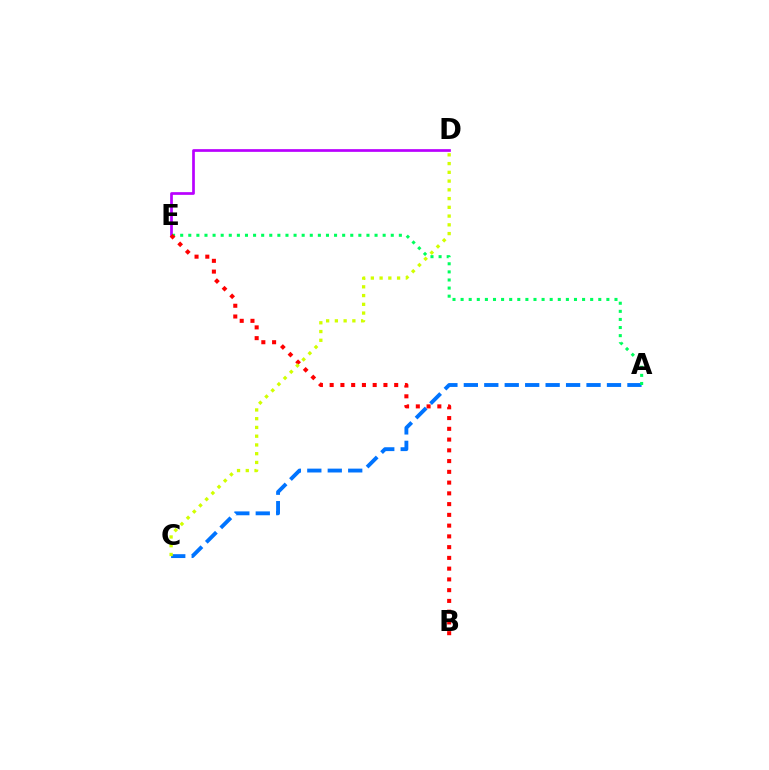{('D', 'E'): [{'color': '#b900ff', 'line_style': 'solid', 'thickness': 1.95}], ('A', 'C'): [{'color': '#0074ff', 'line_style': 'dashed', 'thickness': 2.78}], ('A', 'E'): [{'color': '#00ff5c', 'line_style': 'dotted', 'thickness': 2.2}], ('B', 'E'): [{'color': '#ff0000', 'line_style': 'dotted', 'thickness': 2.92}], ('C', 'D'): [{'color': '#d1ff00', 'line_style': 'dotted', 'thickness': 2.38}]}